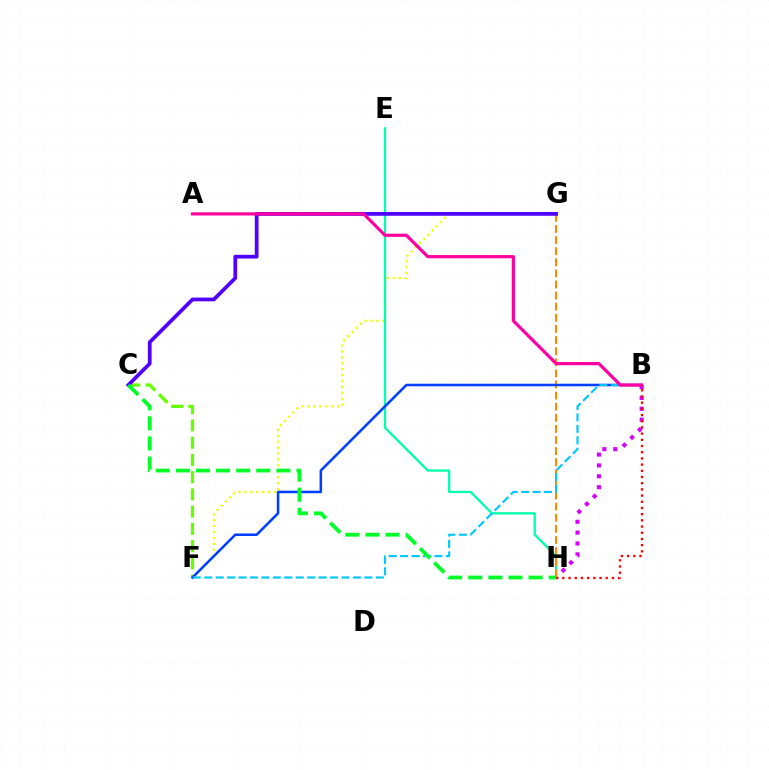{('C', 'F'): [{'color': '#66ff00', 'line_style': 'dashed', 'thickness': 2.34}], ('F', 'G'): [{'color': '#eeff00', 'line_style': 'dotted', 'thickness': 1.61}], ('E', 'H'): [{'color': '#00ffaf', 'line_style': 'solid', 'thickness': 1.65}], ('B', 'H'): [{'color': '#d600ff', 'line_style': 'dotted', 'thickness': 2.95}, {'color': '#ff0000', 'line_style': 'dotted', 'thickness': 1.68}], ('G', 'H'): [{'color': '#ff8800', 'line_style': 'dashed', 'thickness': 1.51}], ('B', 'F'): [{'color': '#003fff', 'line_style': 'solid', 'thickness': 1.83}, {'color': '#00c7ff', 'line_style': 'dashed', 'thickness': 1.55}], ('C', 'G'): [{'color': '#4f00ff', 'line_style': 'solid', 'thickness': 2.69}], ('A', 'B'): [{'color': '#ff00a0', 'line_style': 'solid', 'thickness': 2.3}], ('C', 'H'): [{'color': '#00ff27', 'line_style': 'dashed', 'thickness': 2.73}]}